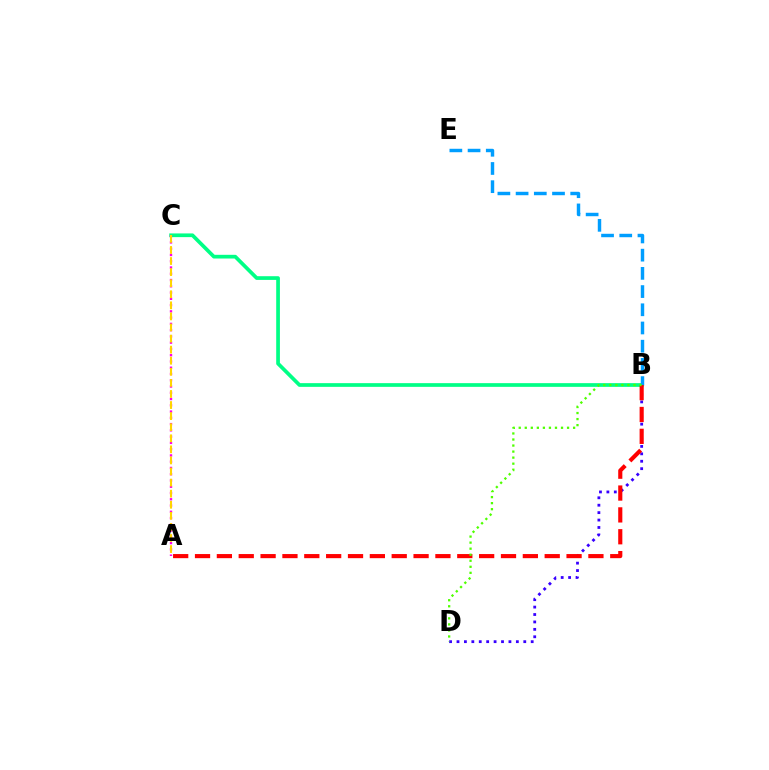{('B', 'C'): [{'color': '#00ff86', 'line_style': 'solid', 'thickness': 2.67}], ('A', 'C'): [{'color': '#ff00ed', 'line_style': 'dotted', 'thickness': 1.7}, {'color': '#ffd500', 'line_style': 'dashed', 'thickness': 1.5}], ('B', 'E'): [{'color': '#009eff', 'line_style': 'dashed', 'thickness': 2.47}], ('B', 'D'): [{'color': '#3700ff', 'line_style': 'dotted', 'thickness': 2.02}, {'color': '#4fff00', 'line_style': 'dotted', 'thickness': 1.64}], ('A', 'B'): [{'color': '#ff0000', 'line_style': 'dashed', 'thickness': 2.97}]}